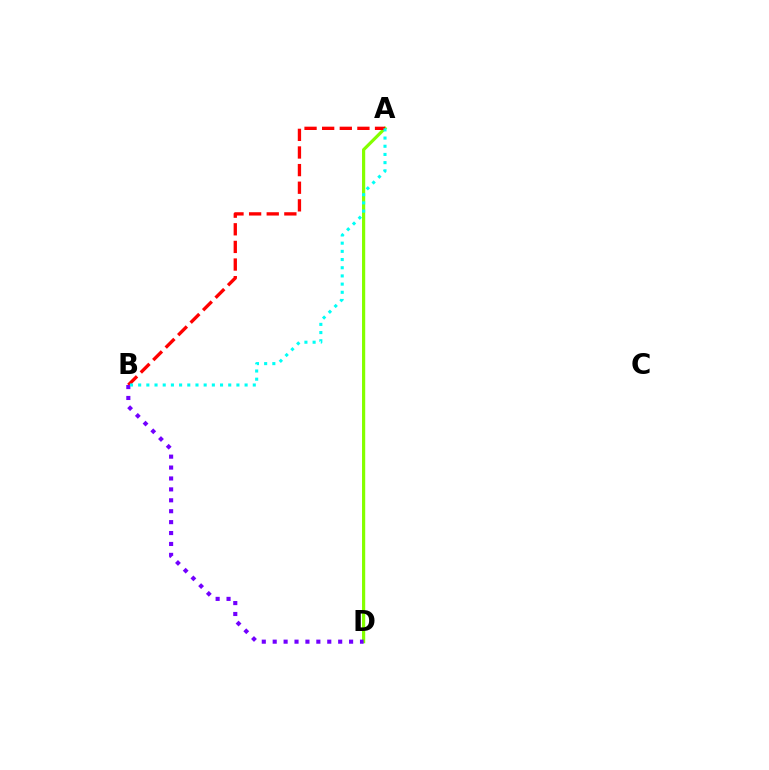{('A', 'D'): [{'color': '#84ff00', 'line_style': 'solid', 'thickness': 2.29}], ('A', 'B'): [{'color': '#ff0000', 'line_style': 'dashed', 'thickness': 2.39}, {'color': '#00fff6', 'line_style': 'dotted', 'thickness': 2.22}], ('B', 'D'): [{'color': '#7200ff', 'line_style': 'dotted', 'thickness': 2.97}]}